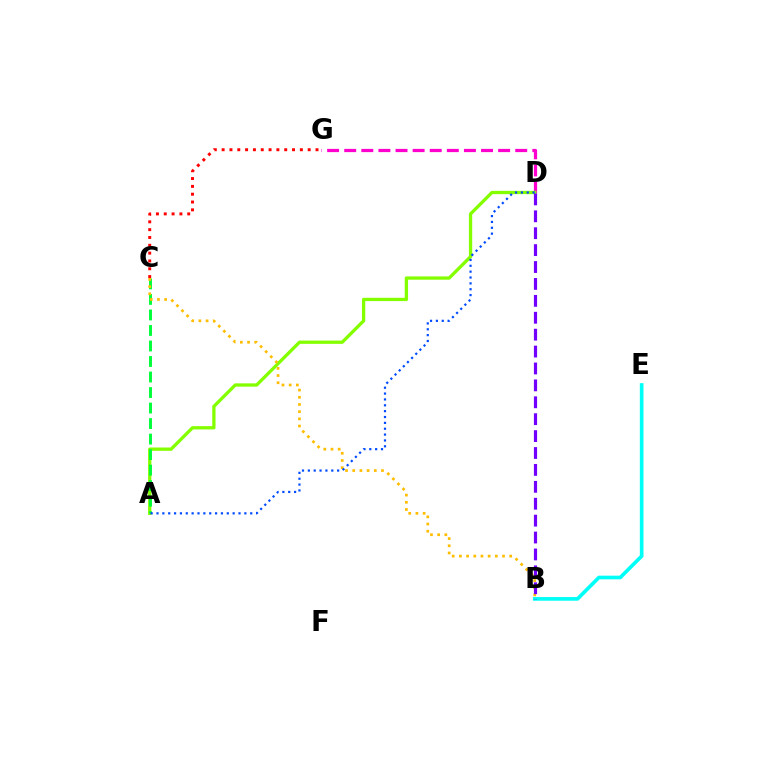{('D', 'G'): [{'color': '#ff00cf', 'line_style': 'dashed', 'thickness': 2.32}], ('B', 'E'): [{'color': '#00fff6', 'line_style': 'solid', 'thickness': 2.64}], ('A', 'D'): [{'color': '#84ff00', 'line_style': 'solid', 'thickness': 2.37}, {'color': '#004bff', 'line_style': 'dotted', 'thickness': 1.59}], ('A', 'C'): [{'color': '#00ff39', 'line_style': 'dashed', 'thickness': 2.11}], ('B', 'C'): [{'color': '#ffbd00', 'line_style': 'dotted', 'thickness': 1.95}], ('B', 'D'): [{'color': '#7200ff', 'line_style': 'dashed', 'thickness': 2.3}], ('C', 'G'): [{'color': '#ff0000', 'line_style': 'dotted', 'thickness': 2.13}]}